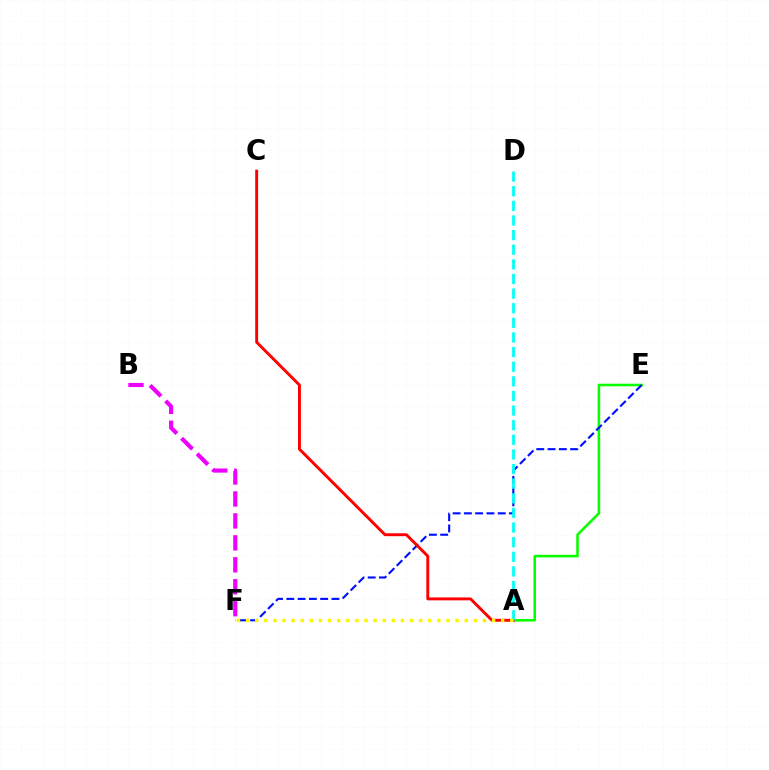{('A', 'E'): [{'color': '#08ff00', 'line_style': 'solid', 'thickness': 1.85}], ('E', 'F'): [{'color': '#0010ff', 'line_style': 'dashed', 'thickness': 1.53}], ('A', 'C'): [{'color': '#ff0000', 'line_style': 'solid', 'thickness': 2.09}], ('B', 'F'): [{'color': '#ee00ff', 'line_style': 'dashed', 'thickness': 2.98}], ('A', 'D'): [{'color': '#00fff6', 'line_style': 'dashed', 'thickness': 1.99}], ('A', 'F'): [{'color': '#fcf500', 'line_style': 'dotted', 'thickness': 2.48}]}